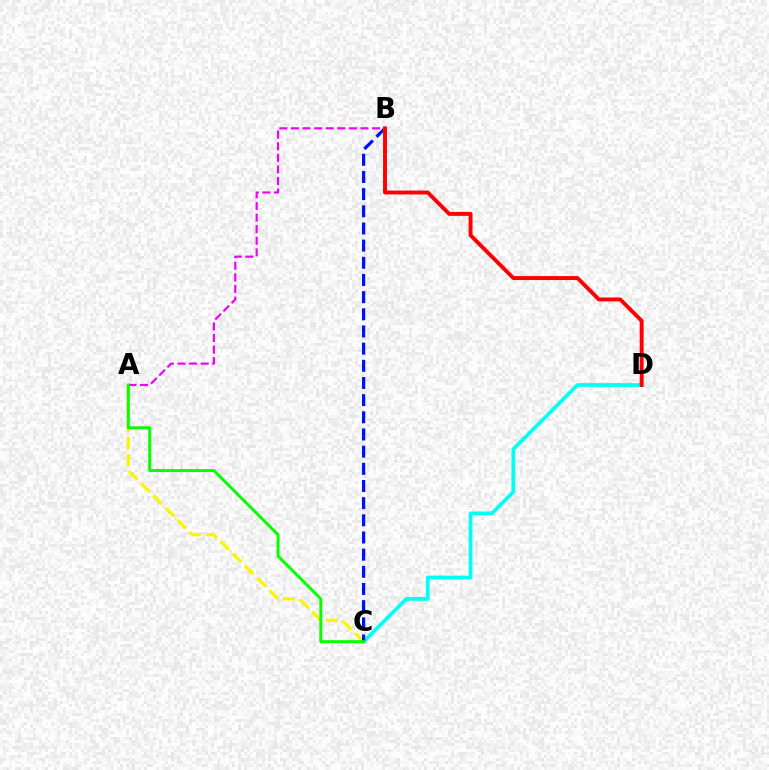{('C', 'D'): [{'color': '#00fff6', 'line_style': 'solid', 'thickness': 2.68}], ('A', 'C'): [{'color': '#fcf500', 'line_style': 'dashed', 'thickness': 2.34}, {'color': '#08ff00', 'line_style': 'solid', 'thickness': 2.16}], ('A', 'B'): [{'color': '#ee00ff', 'line_style': 'dashed', 'thickness': 1.57}], ('B', 'C'): [{'color': '#0010ff', 'line_style': 'dashed', 'thickness': 2.33}], ('B', 'D'): [{'color': '#ff0000', 'line_style': 'solid', 'thickness': 2.81}]}